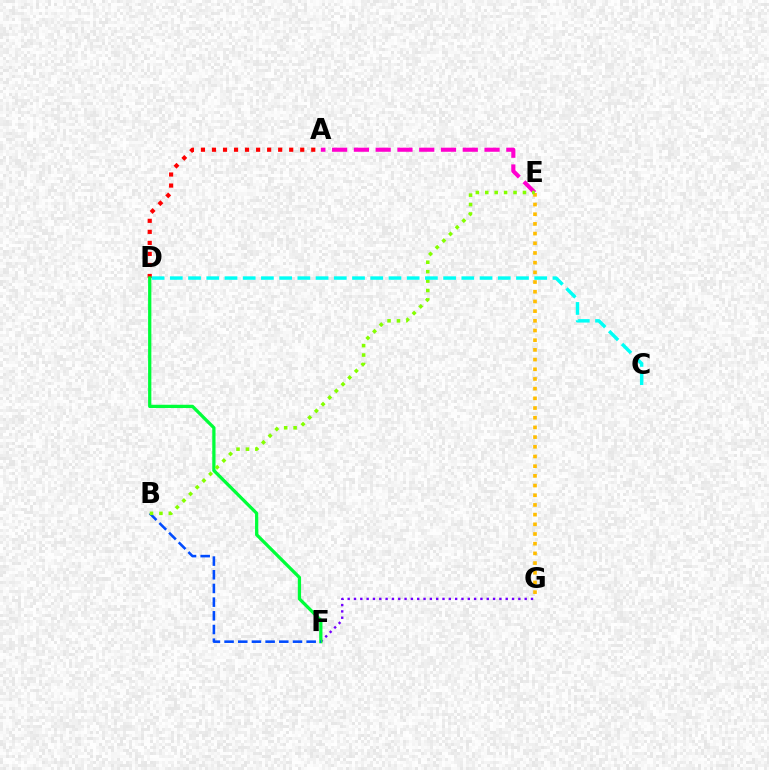{('A', 'E'): [{'color': '#ff00cf', 'line_style': 'dashed', 'thickness': 2.96}], ('A', 'D'): [{'color': '#ff0000', 'line_style': 'dotted', 'thickness': 3.0}], ('F', 'G'): [{'color': '#7200ff', 'line_style': 'dotted', 'thickness': 1.72}], ('D', 'F'): [{'color': '#00ff39', 'line_style': 'solid', 'thickness': 2.35}], ('E', 'G'): [{'color': '#ffbd00', 'line_style': 'dotted', 'thickness': 2.63}], ('B', 'F'): [{'color': '#004bff', 'line_style': 'dashed', 'thickness': 1.86}], ('B', 'E'): [{'color': '#84ff00', 'line_style': 'dotted', 'thickness': 2.56}], ('C', 'D'): [{'color': '#00fff6', 'line_style': 'dashed', 'thickness': 2.48}]}